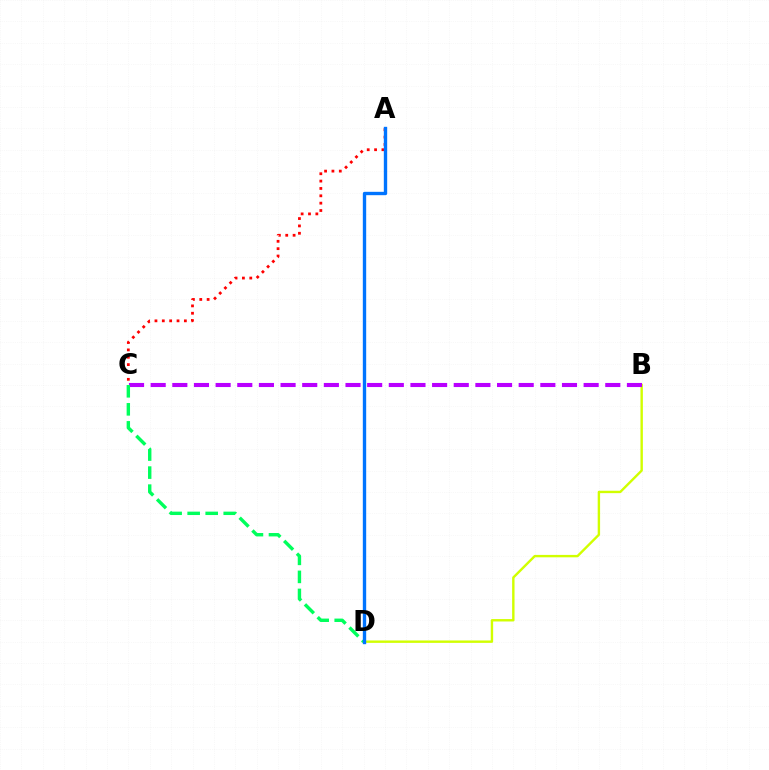{('B', 'D'): [{'color': '#d1ff00', 'line_style': 'solid', 'thickness': 1.73}], ('B', 'C'): [{'color': '#b900ff', 'line_style': 'dashed', 'thickness': 2.94}], ('C', 'D'): [{'color': '#00ff5c', 'line_style': 'dashed', 'thickness': 2.45}], ('A', 'C'): [{'color': '#ff0000', 'line_style': 'dotted', 'thickness': 2.0}], ('A', 'D'): [{'color': '#0074ff', 'line_style': 'solid', 'thickness': 2.42}]}